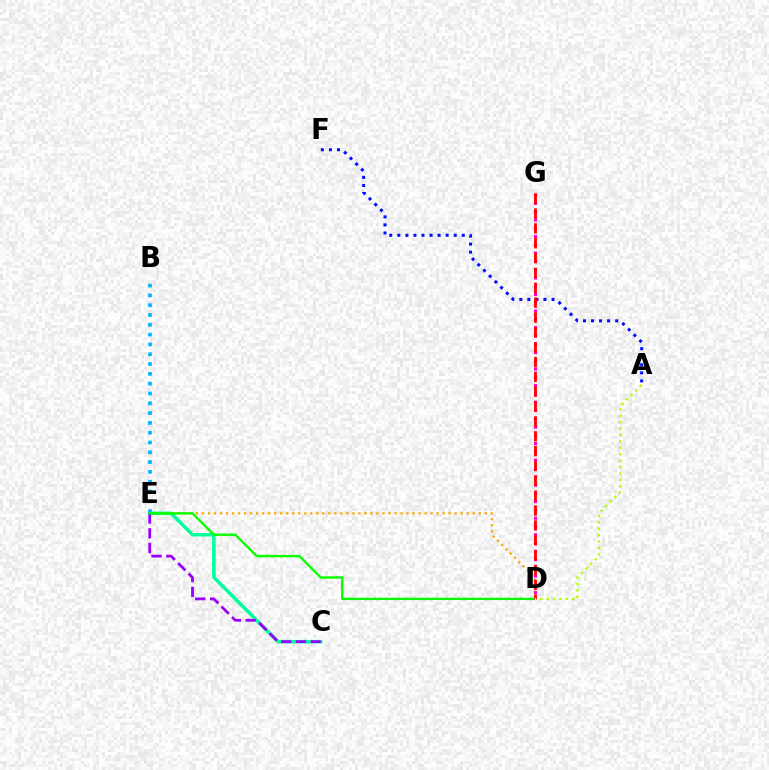{('C', 'E'): [{'color': '#00ff9d', 'line_style': 'solid', 'thickness': 2.52}, {'color': '#9b00ff', 'line_style': 'dashed', 'thickness': 2.01}], ('D', 'E'): [{'color': '#ffa500', 'line_style': 'dotted', 'thickness': 1.63}, {'color': '#08ff00', 'line_style': 'solid', 'thickness': 1.69}], ('A', 'F'): [{'color': '#0010ff', 'line_style': 'dotted', 'thickness': 2.19}], ('B', 'E'): [{'color': '#00b5ff', 'line_style': 'dotted', 'thickness': 2.66}], ('D', 'G'): [{'color': '#ff00bd', 'line_style': 'dotted', 'thickness': 2.25}, {'color': '#ff0000', 'line_style': 'dashed', 'thickness': 2.02}], ('A', 'D'): [{'color': '#b3ff00', 'line_style': 'dotted', 'thickness': 1.74}]}